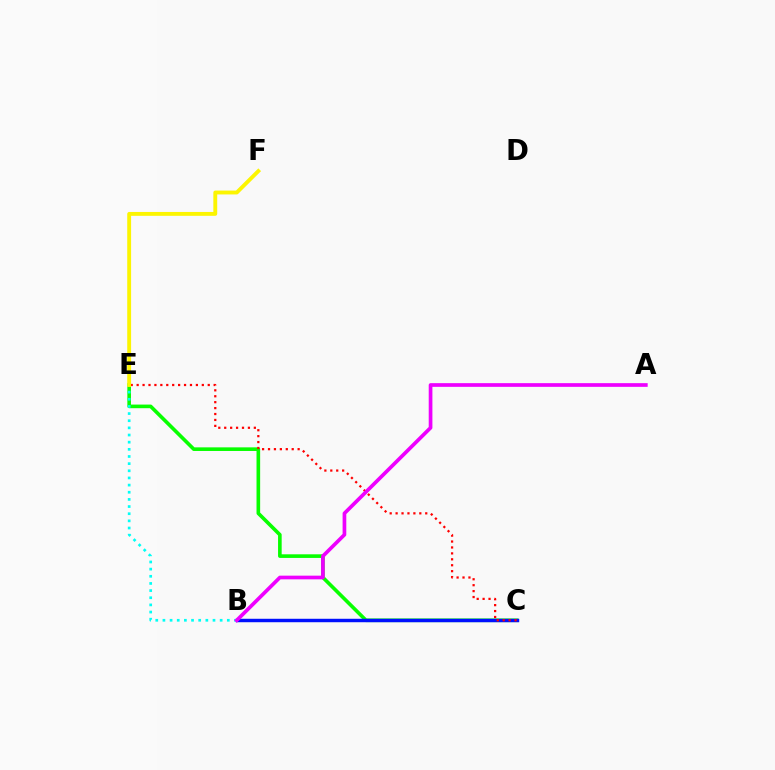{('C', 'E'): [{'color': '#08ff00', 'line_style': 'solid', 'thickness': 2.61}, {'color': '#ff0000', 'line_style': 'dotted', 'thickness': 1.61}], ('B', 'C'): [{'color': '#0010ff', 'line_style': 'solid', 'thickness': 2.48}], ('B', 'E'): [{'color': '#00fff6', 'line_style': 'dotted', 'thickness': 1.94}], ('E', 'F'): [{'color': '#fcf500', 'line_style': 'solid', 'thickness': 2.79}], ('A', 'B'): [{'color': '#ee00ff', 'line_style': 'solid', 'thickness': 2.65}]}